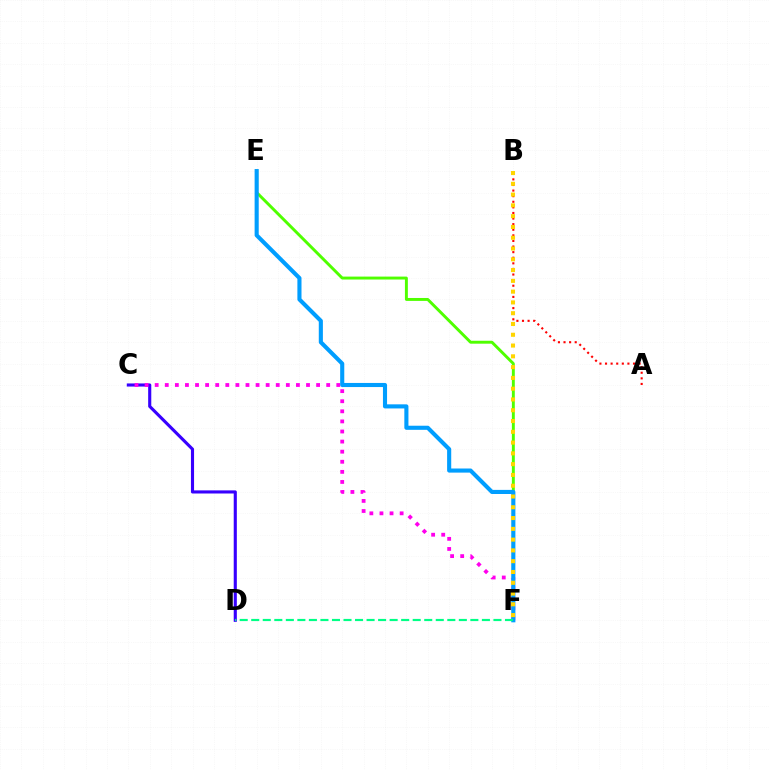{('A', 'B'): [{'color': '#ff0000', 'line_style': 'dotted', 'thickness': 1.52}], ('C', 'D'): [{'color': '#3700ff', 'line_style': 'solid', 'thickness': 2.24}], ('E', 'F'): [{'color': '#4fff00', 'line_style': 'solid', 'thickness': 2.11}, {'color': '#009eff', 'line_style': 'solid', 'thickness': 2.96}], ('C', 'F'): [{'color': '#ff00ed', 'line_style': 'dotted', 'thickness': 2.74}], ('D', 'F'): [{'color': '#00ff86', 'line_style': 'dashed', 'thickness': 1.57}], ('B', 'F'): [{'color': '#ffd500', 'line_style': 'dotted', 'thickness': 2.93}]}